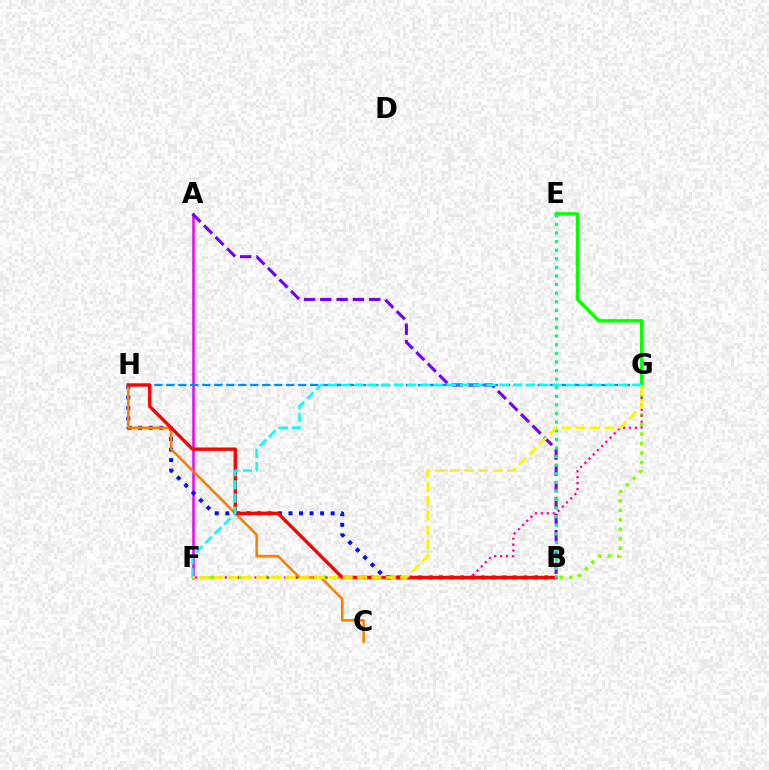{('A', 'F'): [{'color': '#ee00ff', 'line_style': 'solid', 'thickness': 1.8}], ('B', 'H'): [{'color': '#0010ff', 'line_style': 'dotted', 'thickness': 2.86}, {'color': '#ff0000', 'line_style': 'solid', 'thickness': 2.43}], ('F', 'G'): [{'color': '#84ff00', 'line_style': 'dotted', 'thickness': 2.57}, {'color': '#ff0094', 'line_style': 'dotted', 'thickness': 1.61}, {'color': '#00fff6', 'line_style': 'dashed', 'thickness': 1.8}, {'color': '#fcf500', 'line_style': 'dashed', 'thickness': 1.95}], ('C', 'H'): [{'color': '#ff7c00', 'line_style': 'solid', 'thickness': 1.84}], ('A', 'B'): [{'color': '#7200ff', 'line_style': 'dashed', 'thickness': 2.21}], ('G', 'H'): [{'color': '#008cff', 'line_style': 'dashed', 'thickness': 1.63}], ('E', 'G'): [{'color': '#08ff00', 'line_style': 'solid', 'thickness': 2.46}], ('B', 'E'): [{'color': '#00ff74', 'line_style': 'dotted', 'thickness': 2.34}]}